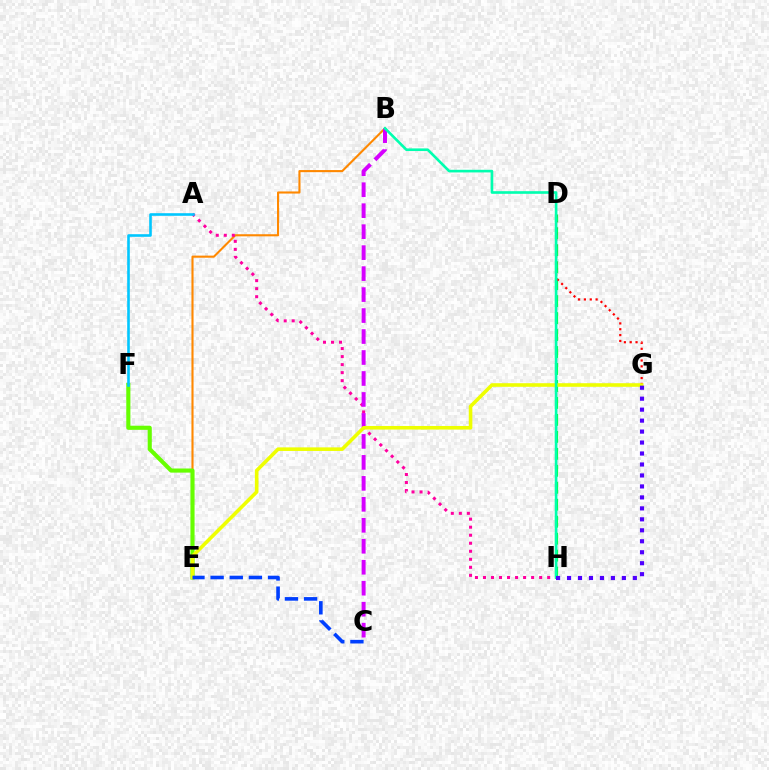{('D', 'H'): [{'color': '#00ff27', 'line_style': 'dashed', 'thickness': 2.3}], ('B', 'E'): [{'color': '#ff8800', 'line_style': 'solid', 'thickness': 1.52}], ('A', 'H'): [{'color': '#ff00a0', 'line_style': 'dotted', 'thickness': 2.18}], ('D', 'G'): [{'color': '#ff0000', 'line_style': 'dotted', 'thickness': 1.59}], ('B', 'C'): [{'color': '#d600ff', 'line_style': 'dashed', 'thickness': 2.85}], ('E', 'F'): [{'color': '#66ff00', 'line_style': 'solid', 'thickness': 2.97}], ('E', 'G'): [{'color': '#eeff00', 'line_style': 'solid', 'thickness': 2.58}], ('A', 'F'): [{'color': '#00c7ff', 'line_style': 'solid', 'thickness': 1.88}], ('B', 'H'): [{'color': '#00ffaf', 'line_style': 'solid', 'thickness': 1.9}], ('G', 'H'): [{'color': '#4f00ff', 'line_style': 'dotted', 'thickness': 2.98}], ('C', 'E'): [{'color': '#003fff', 'line_style': 'dashed', 'thickness': 2.6}]}